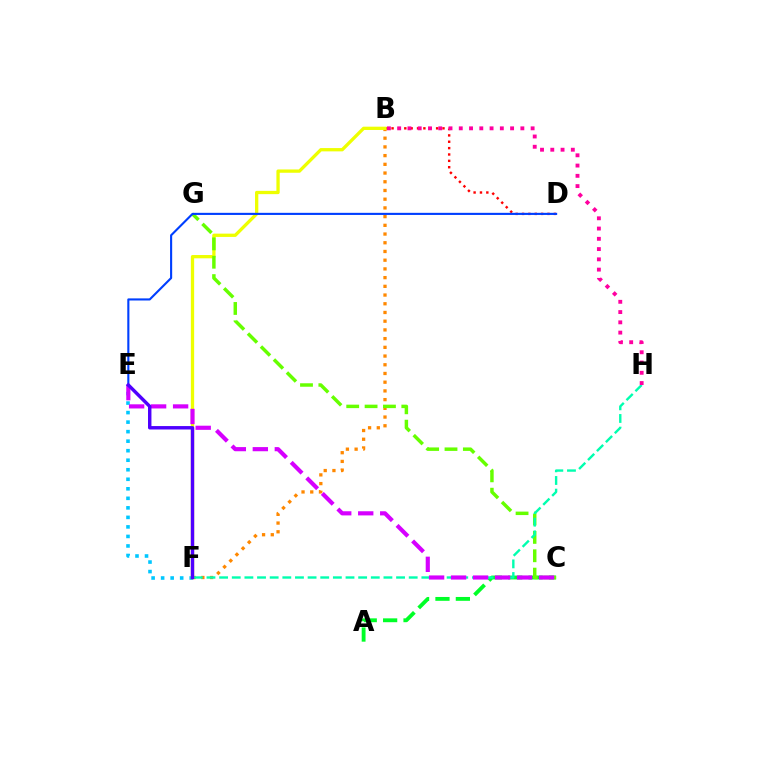{('B', 'F'): [{'color': '#ff8800', 'line_style': 'dotted', 'thickness': 2.37}, {'color': '#eeff00', 'line_style': 'solid', 'thickness': 2.37}], ('B', 'D'): [{'color': '#ff0000', 'line_style': 'dotted', 'thickness': 1.73}], ('E', 'F'): [{'color': '#00c7ff', 'line_style': 'dotted', 'thickness': 2.59}, {'color': '#4f00ff', 'line_style': 'solid', 'thickness': 2.47}], ('A', 'C'): [{'color': '#00ff27', 'line_style': 'dashed', 'thickness': 2.77}], ('C', 'G'): [{'color': '#66ff00', 'line_style': 'dashed', 'thickness': 2.49}], ('F', 'H'): [{'color': '#00ffaf', 'line_style': 'dashed', 'thickness': 1.72}], ('C', 'E'): [{'color': '#d600ff', 'line_style': 'dashed', 'thickness': 2.99}], ('B', 'H'): [{'color': '#ff00a0', 'line_style': 'dotted', 'thickness': 2.79}], ('D', 'E'): [{'color': '#003fff', 'line_style': 'solid', 'thickness': 1.52}]}